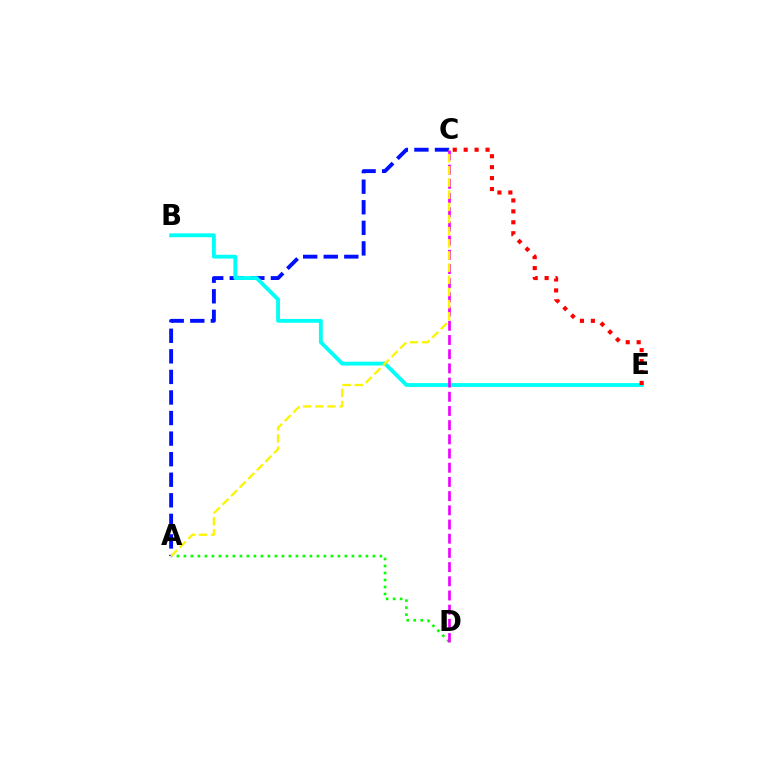{('A', 'C'): [{'color': '#0010ff', 'line_style': 'dashed', 'thickness': 2.79}, {'color': '#fcf500', 'line_style': 'dashed', 'thickness': 1.65}], ('B', 'E'): [{'color': '#00fff6', 'line_style': 'solid', 'thickness': 2.75}], ('A', 'D'): [{'color': '#08ff00', 'line_style': 'dotted', 'thickness': 1.9}], ('C', 'D'): [{'color': '#ee00ff', 'line_style': 'dashed', 'thickness': 1.93}], ('C', 'E'): [{'color': '#ff0000', 'line_style': 'dotted', 'thickness': 2.97}]}